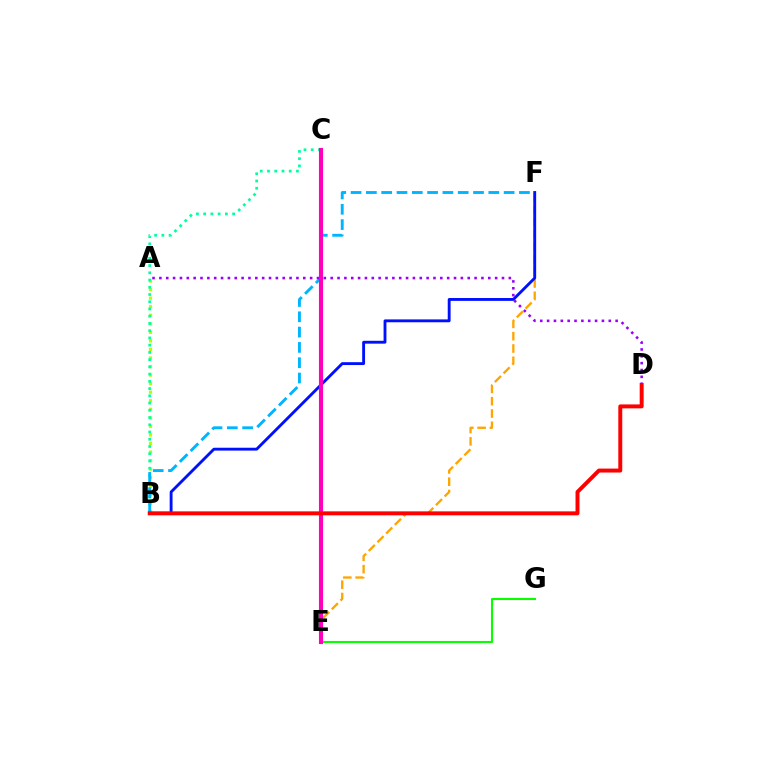{('A', 'B'): [{'color': '#b3ff00', 'line_style': 'dotted', 'thickness': 2.32}], ('E', 'F'): [{'color': '#ffa500', 'line_style': 'dashed', 'thickness': 1.67}], ('B', 'C'): [{'color': '#00ff9d', 'line_style': 'dotted', 'thickness': 1.97}], ('B', 'F'): [{'color': '#00b5ff', 'line_style': 'dashed', 'thickness': 2.08}, {'color': '#0010ff', 'line_style': 'solid', 'thickness': 2.06}], ('A', 'D'): [{'color': '#9b00ff', 'line_style': 'dotted', 'thickness': 1.86}], ('E', 'G'): [{'color': '#08ff00', 'line_style': 'solid', 'thickness': 1.51}], ('C', 'E'): [{'color': '#ff00bd', 'line_style': 'solid', 'thickness': 2.96}], ('B', 'D'): [{'color': '#ff0000', 'line_style': 'solid', 'thickness': 2.84}]}